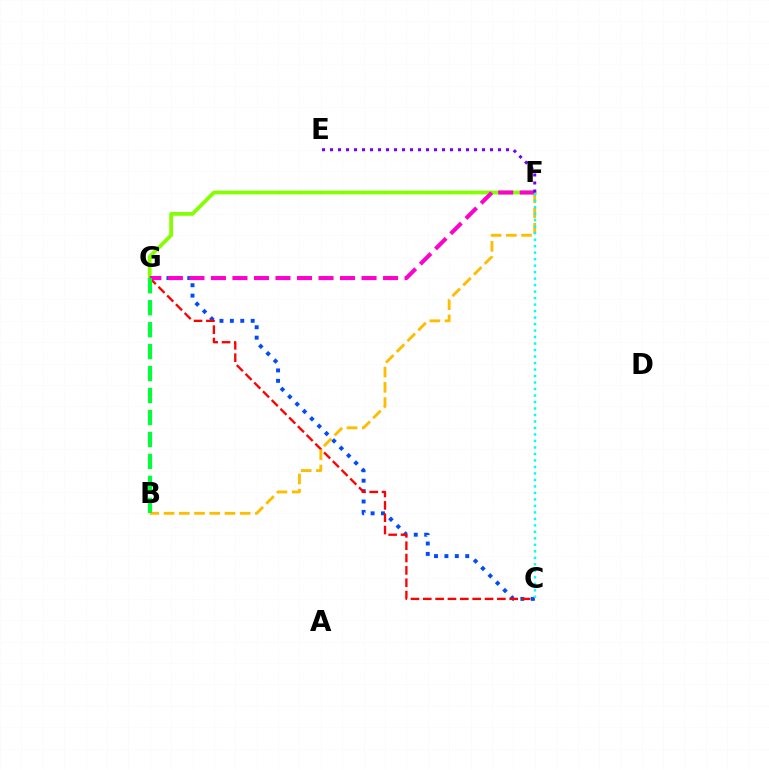{('C', 'G'): [{'color': '#004bff', 'line_style': 'dotted', 'thickness': 2.83}, {'color': '#ff0000', 'line_style': 'dashed', 'thickness': 1.68}], ('F', 'G'): [{'color': '#84ff00', 'line_style': 'solid', 'thickness': 2.71}, {'color': '#ff00cf', 'line_style': 'dashed', 'thickness': 2.92}], ('B', 'F'): [{'color': '#ffbd00', 'line_style': 'dashed', 'thickness': 2.07}], ('C', 'F'): [{'color': '#00fff6', 'line_style': 'dotted', 'thickness': 1.76}], ('E', 'F'): [{'color': '#7200ff', 'line_style': 'dotted', 'thickness': 2.17}], ('B', 'G'): [{'color': '#00ff39', 'line_style': 'dashed', 'thickness': 2.98}]}